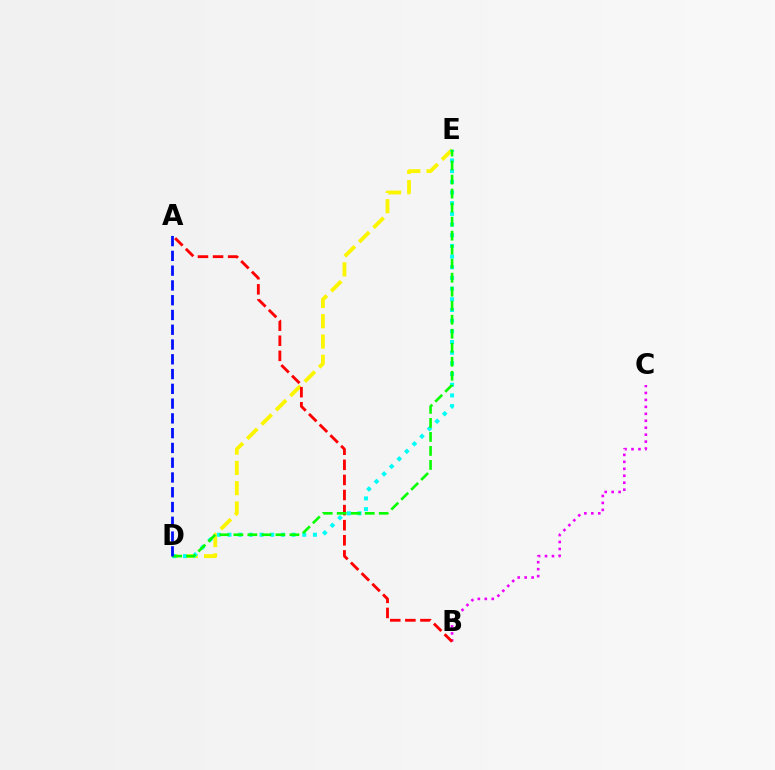{('B', 'C'): [{'color': '#ee00ff', 'line_style': 'dotted', 'thickness': 1.89}], ('D', 'E'): [{'color': '#fcf500', 'line_style': 'dashed', 'thickness': 2.75}, {'color': '#00fff6', 'line_style': 'dotted', 'thickness': 2.9}, {'color': '#08ff00', 'line_style': 'dashed', 'thickness': 1.9}], ('A', 'B'): [{'color': '#ff0000', 'line_style': 'dashed', 'thickness': 2.05}], ('A', 'D'): [{'color': '#0010ff', 'line_style': 'dashed', 'thickness': 2.01}]}